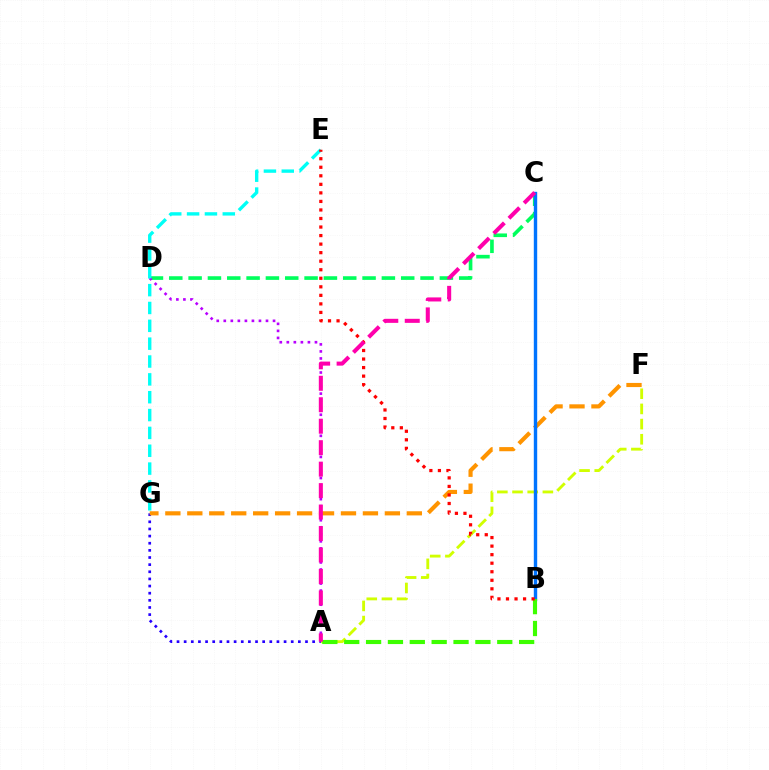{('A', 'F'): [{'color': '#d1ff00', 'line_style': 'dashed', 'thickness': 2.06}], ('C', 'D'): [{'color': '#00ff5c', 'line_style': 'dashed', 'thickness': 2.63}], ('A', 'D'): [{'color': '#b900ff', 'line_style': 'dotted', 'thickness': 1.91}], ('A', 'G'): [{'color': '#2500ff', 'line_style': 'dotted', 'thickness': 1.94}], ('F', 'G'): [{'color': '#ff9400', 'line_style': 'dashed', 'thickness': 2.98}], ('B', 'C'): [{'color': '#0074ff', 'line_style': 'solid', 'thickness': 2.45}], ('A', 'B'): [{'color': '#3dff00', 'line_style': 'dashed', 'thickness': 2.97}], ('E', 'G'): [{'color': '#00fff6', 'line_style': 'dashed', 'thickness': 2.42}], ('B', 'E'): [{'color': '#ff0000', 'line_style': 'dotted', 'thickness': 2.32}], ('A', 'C'): [{'color': '#ff00ac', 'line_style': 'dashed', 'thickness': 2.92}]}